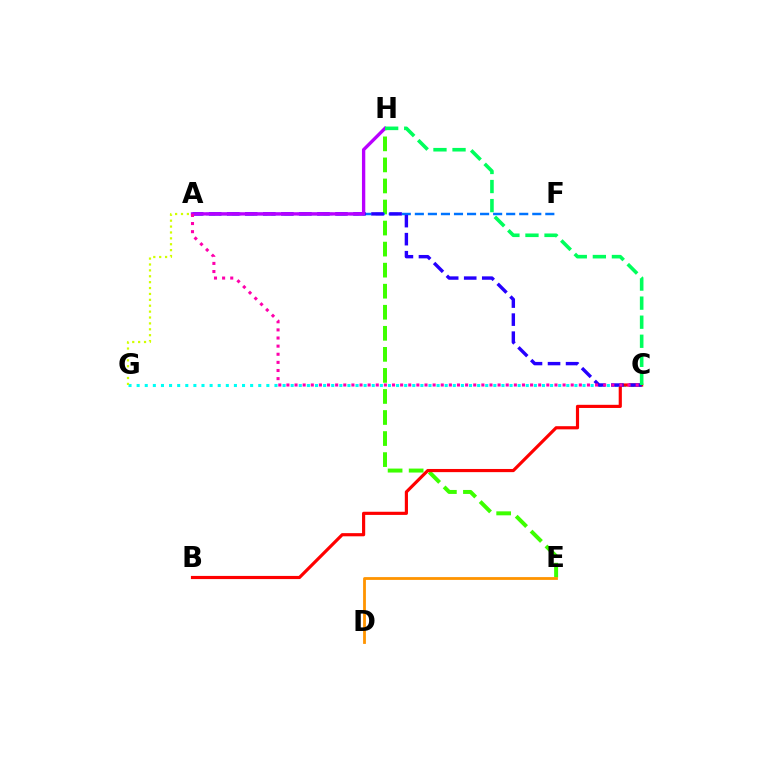{('E', 'H'): [{'color': '#3dff00', 'line_style': 'dashed', 'thickness': 2.86}], ('C', 'G'): [{'color': '#00fff6', 'line_style': 'dotted', 'thickness': 2.2}], ('A', 'G'): [{'color': '#d1ff00', 'line_style': 'dotted', 'thickness': 1.6}], ('B', 'C'): [{'color': '#ff0000', 'line_style': 'solid', 'thickness': 2.28}], ('A', 'F'): [{'color': '#0074ff', 'line_style': 'dashed', 'thickness': 1.77}], ('A', 'C'): [{'color': '#2500ff', 'line_style': 'dashed', 'thickness': 2.45}, {'color': '#ff00ac', 'line_style': 'dotted', 'thickness': 2.21}], ('A', 'H'): [{'color': '#b900ff', 'line_style': 'solid', 'thickness': 2.4}], ('D', 'E'): [{'color': '#ff9400', 'line_style': 'solid', 'thickness': 2.02}], ('C', 'H'): [{'color': '#00ff5c', 'line_style': 'dashed', 'thickness': 2.59}]}